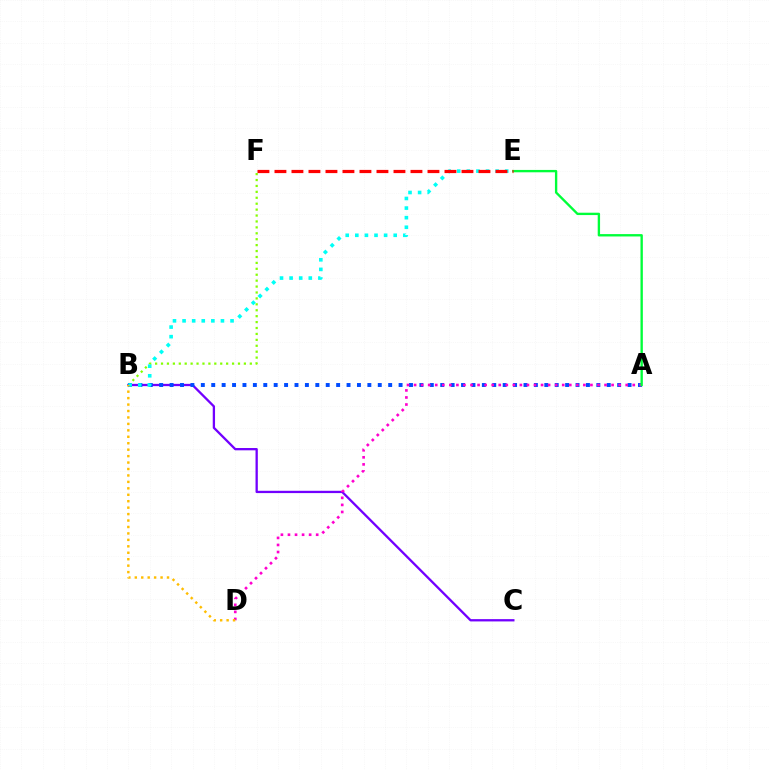{('B', 'C'): [{'color': '#7200ff', 'line_style': 'solid', 'thickness': 1.66}], ('B', 'F'): [{'color': '#84ff00', 'line_style': 'dotted', 'thickness': 1.61}], ('A', 'B'): [{'color': '#004bff', 'line_style': 'dotted', 'thickness': 2.83}], ('B', 'E'): [{'color': '#00fff6', 'line_style': 'dotted', 'thickness': 2.61}], ('A', 'D'): [{'color': '#ff00cf', 'line_style': 'dotted', 'thickness': 1.92}], ('A', 'E'): [{'color': '#00ff39', 'line_style': 'solid', 'thickness': 1.7}], ('B', 'D'): [{'color': '#ffbd00', 'line_style': 'dotted', 'thickness': 1.75}], ('E', 'F'): [{'color': '#ff0000', 'line_style': 'dashed', 'thickness': 2.31}]}